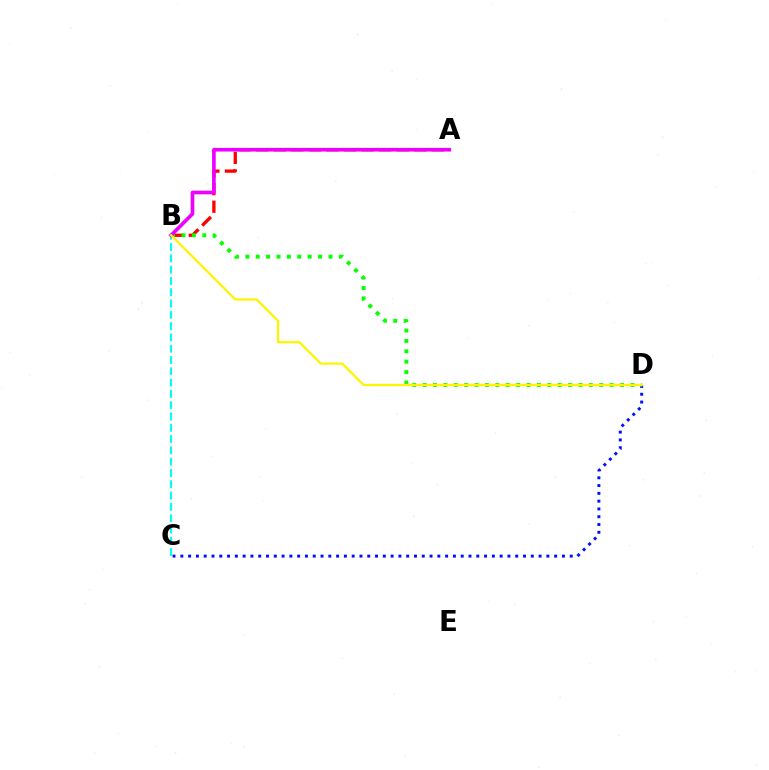{('A', 'B'): [{'color': '#ff0000', 'line_style': 'dashed', 'thickness': 2.39}, {'color': '#ee00ff', 'line_style': 'solid', 'thickness': 2.63}], ('C', 'D'): [{'color': '#0010ff', 'line_style': 'dotted', 'thickness': 2.12}], ('B', 'C'): [{'color': '#00fff6', 'line_style': 'dashed', 'thickness': 1.53}], ('B', 'D'): [{'color': '#08ff00', 'line_style': 'dotted', 'thickness': 2.82}, {'color': '#fcf500', 'line_style': 'solid', 'thickness': 1.63}]}